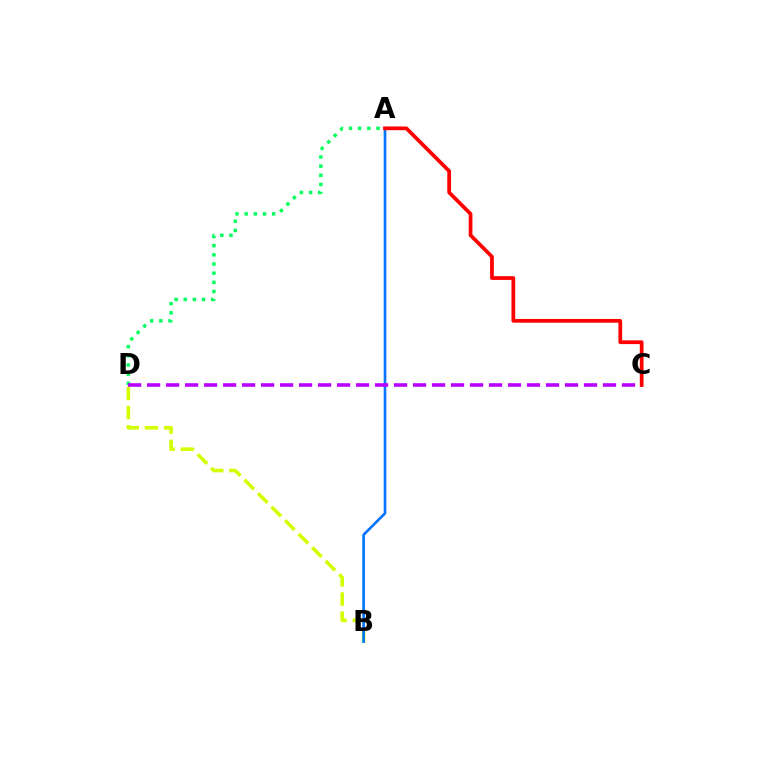{('B', 'D'): [{'color': '#d1ff00', 'line_style': 'dashed', 'thickness': 2.6}], ('A', 'B'): [{'color': '#0074ff', 'line_style': 'solid', 'thickness': 1.9}], ('A', 'D'): [{'color': '#00ff5c', 'line_style': 'dotted', 'thickness': 2.49}], ('C', 'D'): [{'color': '#b900ff', 'line_style': 'dashed', 'thickness': 2.58}], ('A', 'C'): [{'color': '#ff0000', 'line_style': 'solid', 'thickness': 2.69}]}